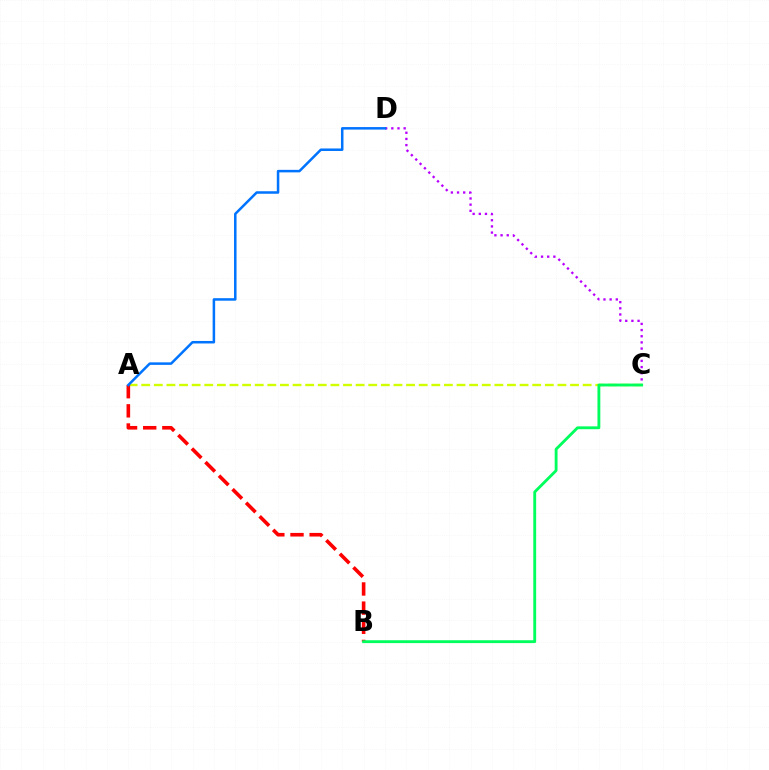{('A', 'C'): [{'color': '#d1ff00', 'line_style': 'dashed', 'thickness': 1.71}], ('C', 'D'): [{'color': '#b900ff', 'line_style': 'dotted', 'thickness': 1.68}], ('A', 'B'): [{'color': '#ff0000', 'line_style': 'dashed', 'thickness': 2.6}], ('B', 'C'): [{'color': '#00ff5c', 'line_style': 'solid', 'thickness': 2.05}], ('A', 'D'): [{'color': '#0074ff', 'line_style': 'solid', 'thickness': 1.81}]}